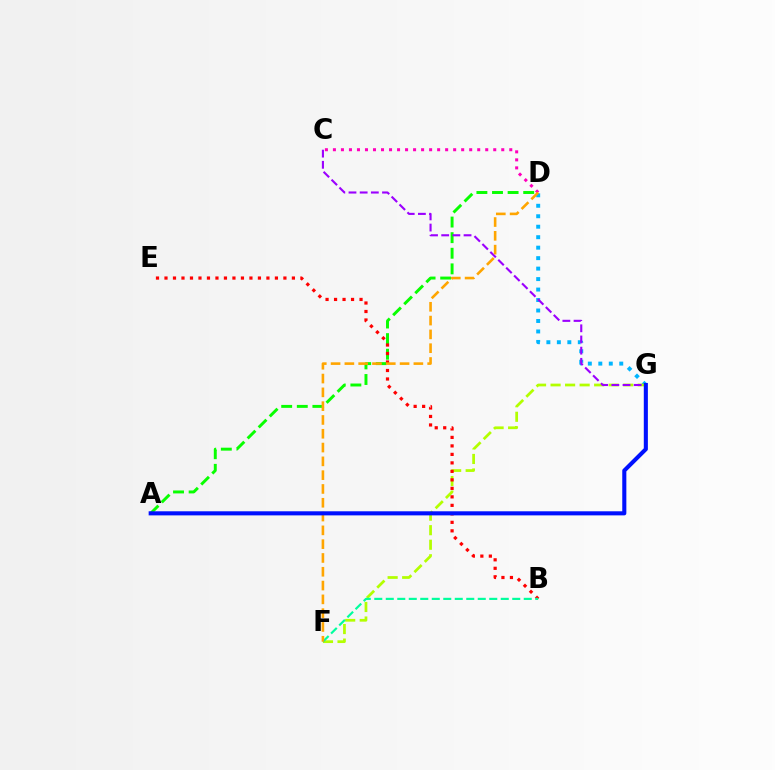{('D', 'G'): [{'color': '#00b5ff', 'line_style': 'dotted', 'thickness': 2.85}], ('A', 'D'): [{'color': '#08ff00', 'line_style': 'dashed', 'thickness': 2.12}], ('C', 'D'): [{'color': '#ff00bd', 'line_style': 'dotted', 'thickness': 2.18}], ('F', 'G'): [{'color': '#b3ff00', 'line_style': 'dashed', 'thickness': 1.97}], ('B', 'E'): [{'color': '#ff0000', 'line_style': 'dotted', 'thickness': 2.31}], ('C', 'G'): [{'color': '#9b00ff', 'line_style': 'dashed', 'thickness': 1.52}], ('B', 'F'): [{'color': '#00ff9d', 'line_style': 'dashed', 'thickness': 1.56}], ('D', 'F'): [{'color': '#ffa500', 'line_style': 'dashed', 'thickness': 1.87}], ('A', 'G'): [{'color': '#0010ff', 'line_style': 'solid', 'thickness': 2.94}]}